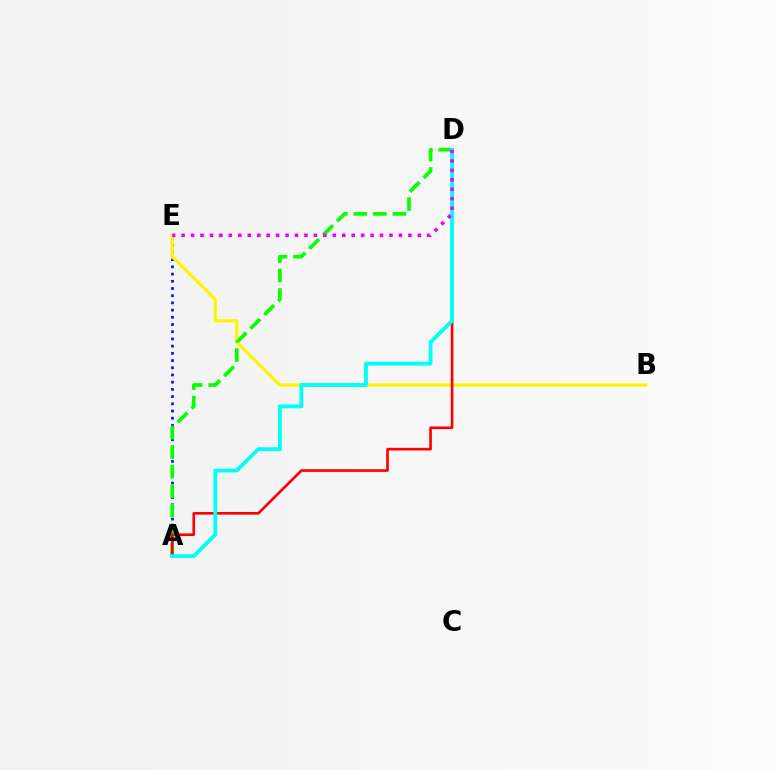{('A', 'E'): [{'color': '#0010ff', 'line_style': 'dotted', 'thickness': 1.96}], ('B', 'E'): [{'color': '#fcf500', 'line_style': 'solid', 'thickness': 2.3}], ('A', 'D'): [{'color': '#08ff00', 'line_style': 'dashed', 'thickness': 2.65}, {'color': '#ff0000', 'line_style': 'solid', 'thickness': 1.9}, {'color': '#00fff6', 'line_style': 'solid', 'thickness': 2.76}], ('D', 'E'): [{'color': '#ee00ff', 'line_style': 'dotted', 'thickness': 2.57}]}